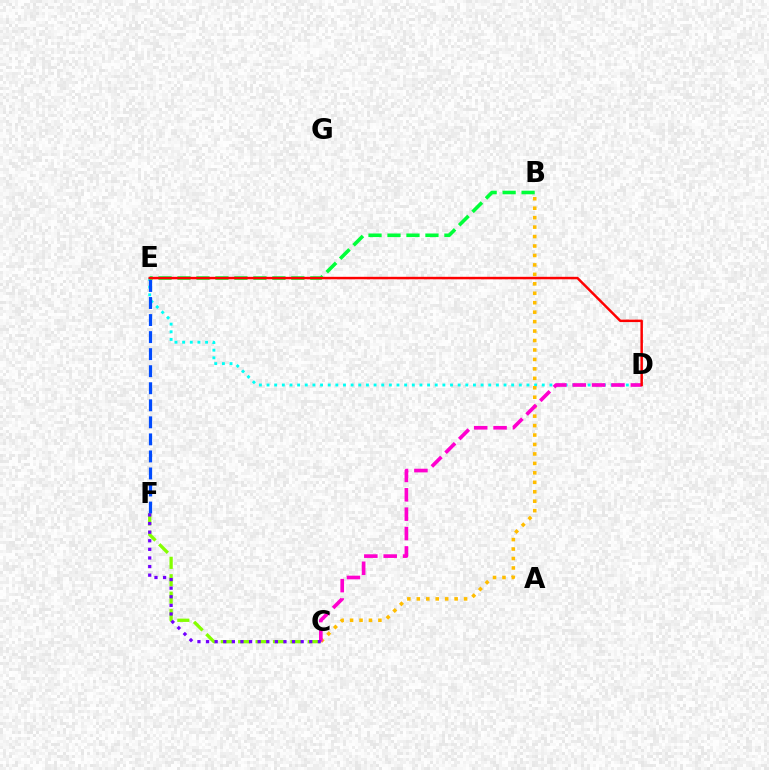{('D', 'E'): [{'color': '#00fff6', 'line_style': 'dotted', 'thickness': 2.08}, {'color': '#ff0000', 'line_style': 'solid', 'thickness': 1.78}], ('B', 'C'): [{'color': '#ffbd00', 'line_style': 'dotted', 'thickness': 2.57}], ('C', 'F'): [{'color': '#84ff00', 'line_style': 'dashed', 'thickness': 2.37}, {'color': '#7200ff', 'line_style': 'dotted', 'thickness': 2.34}], ('B', 'E'): [{'color': '#00ff39', 'line_style': 'dashed', 'thickness': 2.58}], ('C', 'D'): [{'color': '#ff00cf', 'line_style': 'dashed', 'thickness': 2.63}], ('E', 'F'): [{'color': '#004bff', 'line_style': 'dashed', 'thickness': 2.32}]}